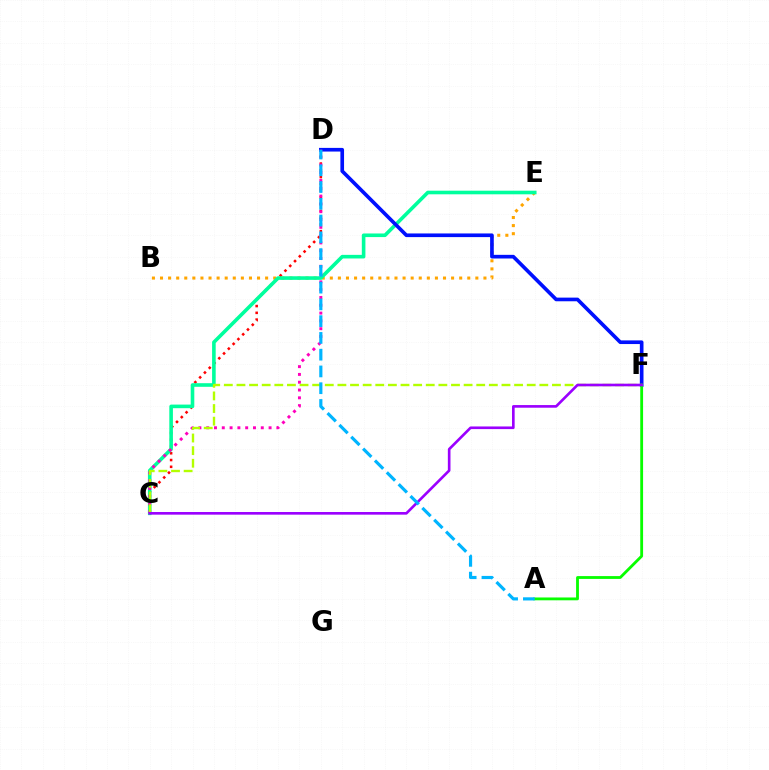{('C', 'D'): [{'color': '#ff0000', 'line_style': 'dotted', 'thickness': 1.84}, {'color': '#ff00bd', 'line_style': 'dotted', 'thickness': 2.12}], ('B', 'E'): [{'color': '#ffa500', 'line_style': 'dotted', 'thickness': 2.2}], ('C', 'E'): [{'color': '#00ff9d', 'line_style': 'solid', 'thickness': 2.6}], ('D', 'F'): [{'color': '#0010ff', 'line_style': 'solid', 'thickness': 2.63}], ('C', 'F'): [{'color': '#b3ff00', 'line_style': 'dashed', 'thickness': 1.71}, {'color': '#9b00ff', 'line_style': 'solid', 'thickness': 1.9}], ('A', 'F'): [{'color': '#08ff00', 'line_style': 'solid', 'thickness': 2.04}], ('A', 'D'): [{'color': '#00b5ff', 'line_style': 'dashed', 'thickness': 2.28}]}